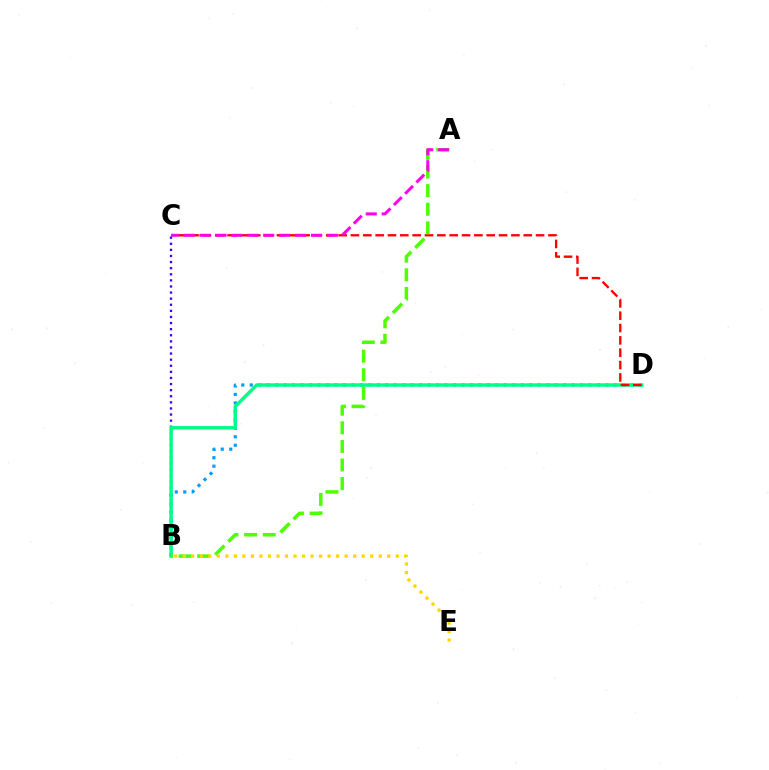{('B', 'C'): [{'color': '#3700ff', 'line_style': 'dotted', 'thickness': 1.66}], ('B', 'D'): [{'color': '#009eff', 'line_style': 'dotted', 'thickness': 2.3}, {'color': '#00ff86', 'line_style': 'solid', 'thickness': 2.47}], ('C', 'D'): [{'color': '#ff0000', 'line_style': 'dashed', 'thickness': 1.68}], ('A', 'B'): [{'color': '#4fff00', 'line_style': 'dashed', 'thickness': 2.53}], ('B', 'E'): [{'color': '#ffd500', 'line_style': 'dotted', 'thickness': 2.32}], ('A', 'C'): [{'color': '#ff00ed', 'line_style': 'dashed', 'thickness': 2.16}]}